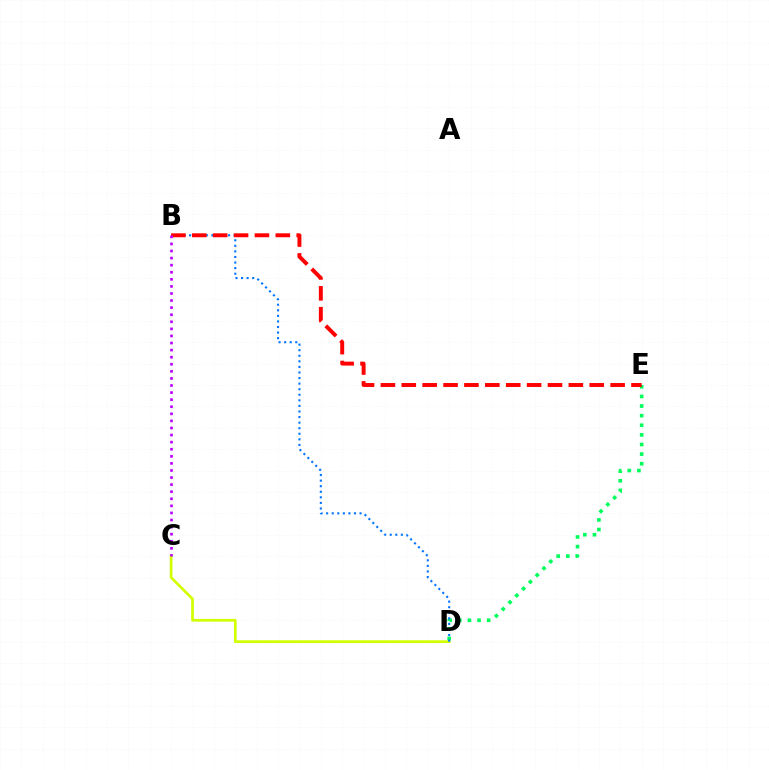{('C', 'D'): [{'color': '#d1ff00', 'line_style': 'solid', 'thickness': 1.95}], ('D', 'E'): [{'color': '#00ff5c', 'line_style': 'dotted', 'thickness': 2.61}], ('B', 'D'): [{'color': '#0074ff', 'line_style': 'dotted', 'thickness': 1.51}], ('B', 'E'): [{'color': '#ff0000', 'line_style': 'dashed', 'thickness': 2.84}], ('B', 'C'): [{'color': '#b900ff', 'line_style': 'dotted', 'thickness': 1.92}]}